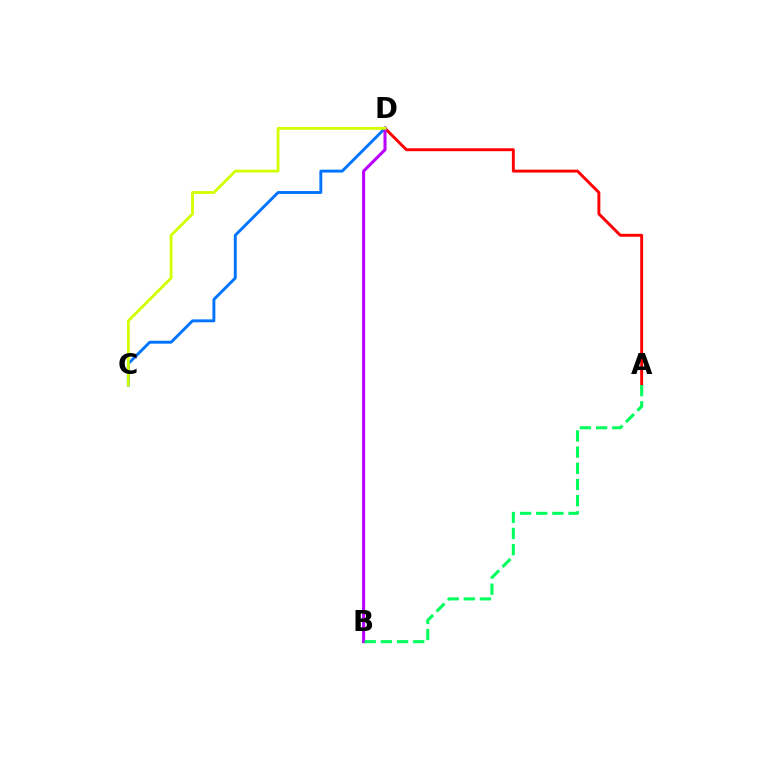{('A', 'D'): [{'color': '#ff0000', 'line_style': 'solid', 'thickness': 2.1}], ('C', 'D'): [{'color': '#0074ff', 'line_style': 'solid', 'thickness': 2.09}, {'color': '#d1ff00', 'line_style': 'solid', 'thickness': 2.03}], ('B', 'D'): [{'color': '#b900ff', 'line_style': 'solid', 'thickness': 2.2}], ('A', 'B'): [{'color': '#00ff5c', 'line_style': 'dashed', 'thickness': 2.2}]}